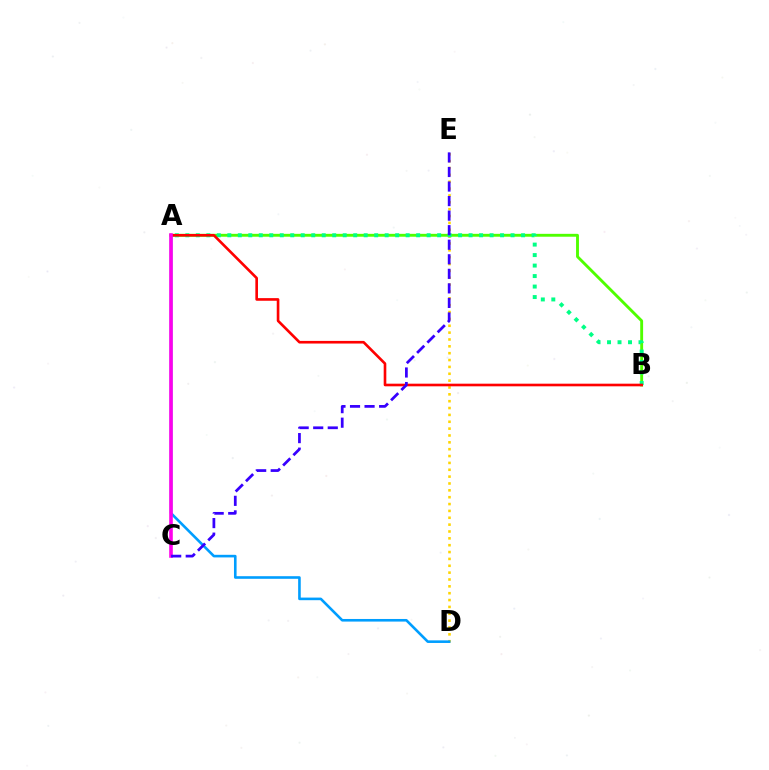{('D', 'E'): [{'color': '#ffd500', 'line_style': 'dotted', 'thickness': 1.86}], ('A', 'B'): [{'color': '#4fff00', 'line_style': 'solid', 'thickness': 2.07}, {'color': '#00ff86', 'line_style': 'dotted', 'thickness': 2.85}, {'color': '#ff0000', 'line_style': 'solid', 'thickness': 1.9}], ('A', 'D'): [{'color': '#009eff', 'line_style': 'solid', 'thickness': 1.88}], ('A', 'C'): [{'color': '#ff00ed', 'line_style': 'solid', 'thickness': 2.59}], ('C', 'E'): [{'color': '#3700ff', 'line_style': 'dashed', 'thickness': 1.98}]}